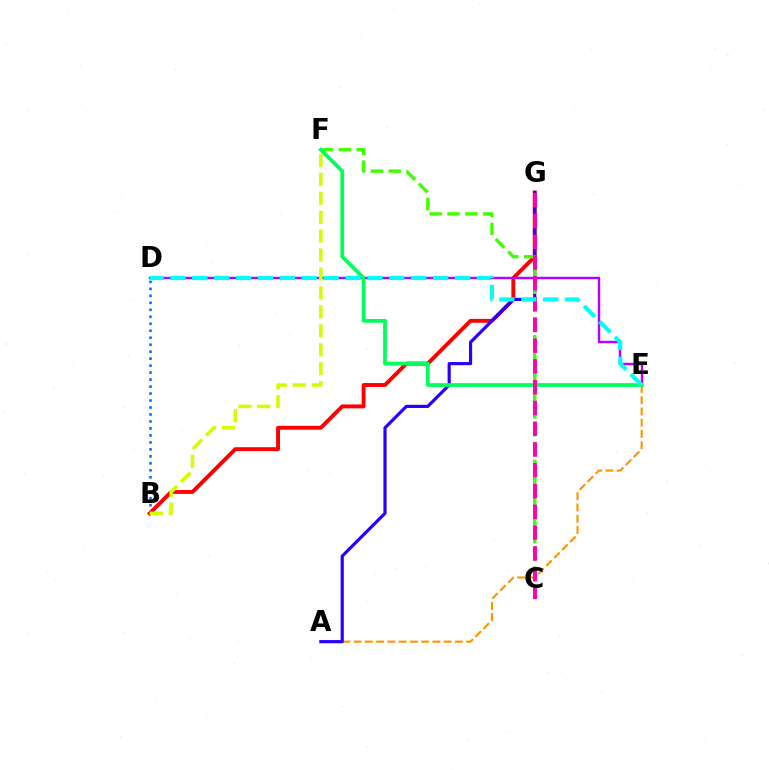{('B', 'G'): [{'color': '#ff0000', 'line_style': 'solid', 'thickness': 2.82}], ('B', 'D'): [{'color': '#0074ff', 'line_style': 'dotted', 'thickness': 1.9}], ('A', 'E'): [{'color': '#ff9400', 'line_style': 'dashed', 'thickness': 1.53}], ('D', 'E'): [{'color': '#b900ff', 'line_style': 'solid', 'thickness': 1.74}, {'color': '#00fff6', 'line_style': 'dashed', 'thickness': 2.97}], ('A', 'G'): [{'color': '#2500ff', 'line_style': 'solid', 'thickness': 2.28}], ('C', 'F'): [{'color': '#3dff00', 'line_style': 'dashed', 'thickness': 2.42}], ('B', 'F'): [{'color': '#d1ff00', 'line_style': 'dashed', 'thickness': 2.57}], ('E', 'F'): [{'color': '#00ff5c', 'line_style': 'solid', 'thickness': 2.71}], ('C', 'G'): [{'color': '#ff00ac', 'line_style': 'dashed', 'thickness': 2.82}]}